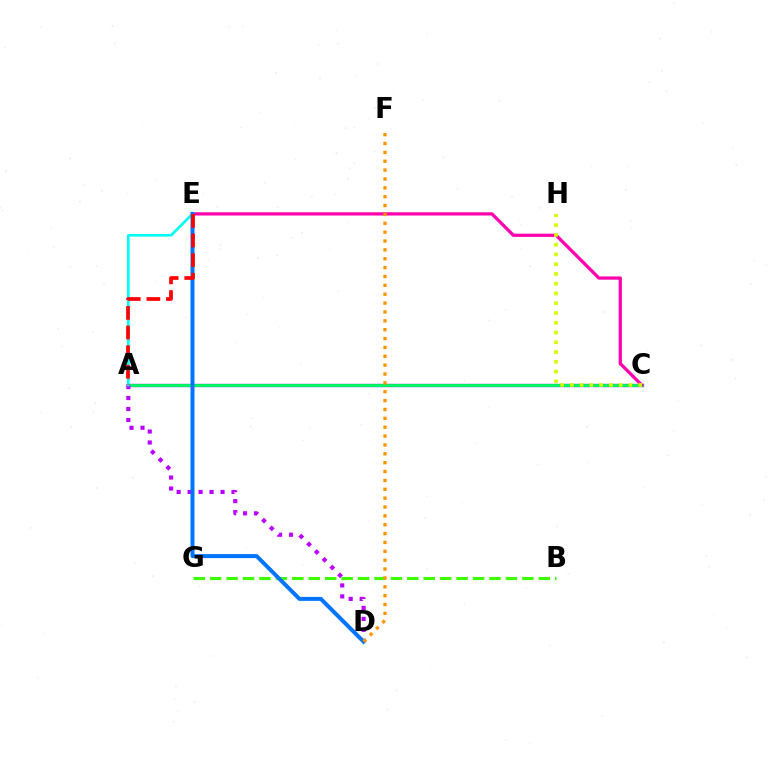{('A', 'C'): [{'color': '#2500ff', 'line_style': 'solid', 'thickness': 2.36}, {'color': '#00ff5c', 'line_style': 'solid', 'thickness': 2.04}], ('C', 'E'): [{'color': '#ff00ac', 'line_style': 'solid', 'thickness': 2.34}], ('A', 'D'): [{'color': '#b900ff', 'line_style': 'dotted', 'thickness': 2.98}], ('A', 'E'): [{'color': '#00fff6', 'line_style': 'solid', 'thickness': 1.91}, {'color': '#ff0000', 'line_style': 'dashed', 'thickness': 2.67}], ('C', 'H'): [{'color': '#d1ff00', 'line_style': 'dotted', 'thickness': 2.65}], ('B', 'G'): [{'color': '#3dff00', 'line_style': 'dashed', 'thickness': 2.23}], ('D', 'E'): [{'color': '#0074ff', 'line_style': 'solid', 'thickness': 2.87}], ('D', 'F'): [{'color': '#ff9400', 'line_style': 'dotted', 'thickness': 2.41}]}